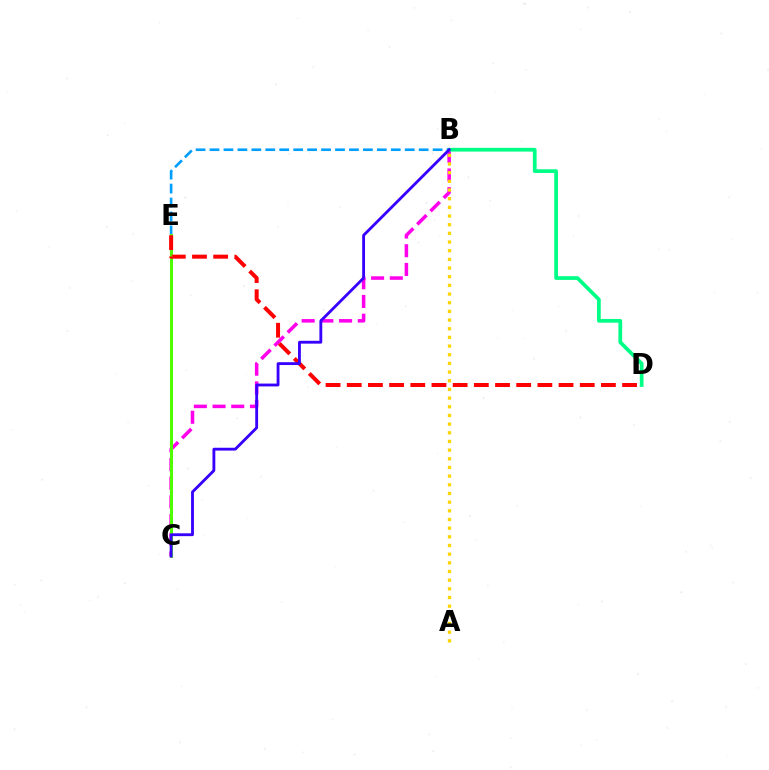{('B', 'C'): [{'color': '#ff00ed', 'line_style': 'dashed', 'thickness': 2.54}, {'color': '#3700ff', 'line_style': 'solid', 'thickness': 2.04}], ('A', 'B'): [{'color': '#ffd500', 'line_style': 'dotted', 'thickness': 2.36}], ('B', 'D'): [{'color': '#00ff86', 'line_style': 'solid', 'thickness': 2.68}], ('B', 'E'): [{'color': '#009eff', 'line_style': 'dashed', 'thickness': 1.89}], ('C', 'E'): [{'color': '#4fff00', 'line_style': 'solid', 'thickness': 2.2}], ('D', 'E'): [{'color': '#ff0000', 'line_style': 'dashed', 'thickness': 2.88}]}